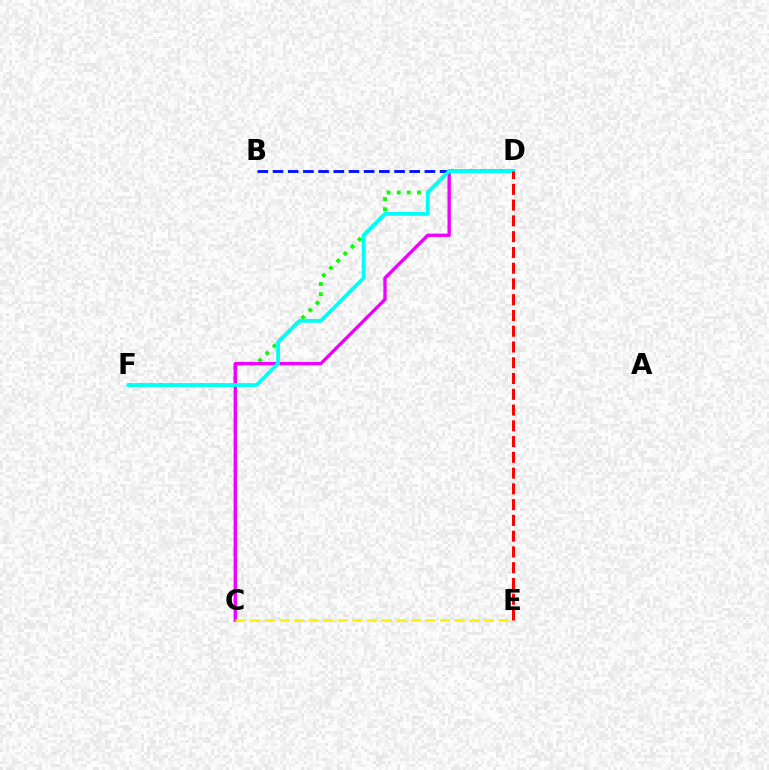{('B', 'D'): [{'color': '#0010ff', 'line_style': 'dashed', 'thickness': 2.06}], ('D', 'F'): [{'color': '#08ff00', 'line_style': 'dotted', 'thickness': 2.75}, {'color': '#00fff6', 'line_style': 'solid', 'thickness': 2.71}], ('C', 'D'): [{'color': '#ee00ff', 'line_style': 'solid', 'thickness': 2.41}], ('C', 'E'): [{'color': '#fcf500', 'line_style': 'dashed', 'thickness': 1.98}], ('D', 'E'): [{'color': '#ff0000', 'line_style': 'dashed', 'thickness': 2.14}]}